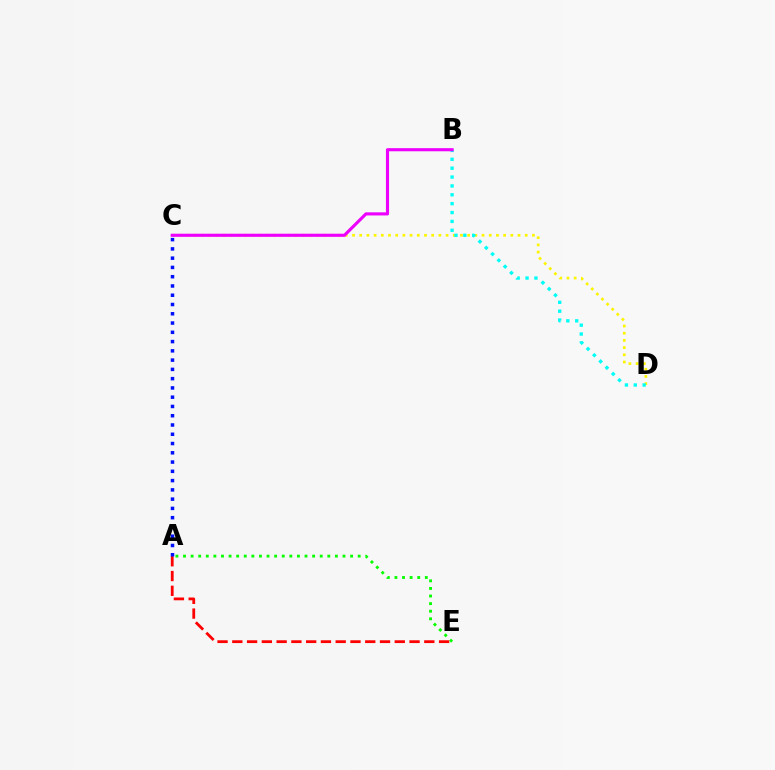{('C', 'D'): [{'color': '#fcf500', 'line_style': 'dotted', 'thickness': 1.96}], ('B', 'D'): [{'color': '#00fff6', 'line_style': 'dotted', 'thickness': 2.41}], ('A', 'E'): [{'color': '#08ff00', 'line_style': 'dotted', 'thickness': 2.06}, {'color': '#ff0000', 'line_style': 'dashed', 'thickness': 2.01}], ('A', 'C'): [{'color': '#0010ff', 'line_style': 'dotted', 'thickness': 2.52}], ('B', 'C'): [{'color': '#ee00ff', 'line_style': 'solid', 'thickness': 2.25}]}